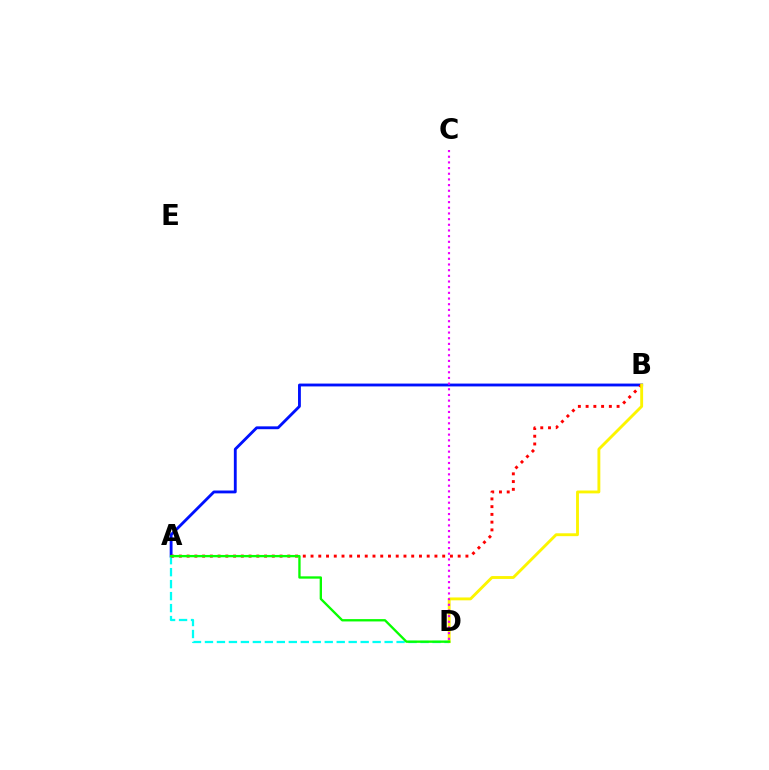{('A', 'B'): [{'color': '#0010ff', 'line_style': 'solid', 'thickness': 2.05}, {'color': '#ff0000', 'line_style': 'dotted', 'thickness': 2.1}], ('A', 'D'): [{'color': '#00fff6', 'line_style': 'dashed', 'thickness': 1.63}, {'color': '#08ff00', 'line_style': 'solid', 'thickness': 1.68}], ('B', 'D'): [{'color': '#fcf500', 'line_style': 'solid', 'thickness': 2.07}], ('C', 'D'): [{'color': '#ee00ff', 'line_style': 'dotted', 'thickness': 1.54}]}